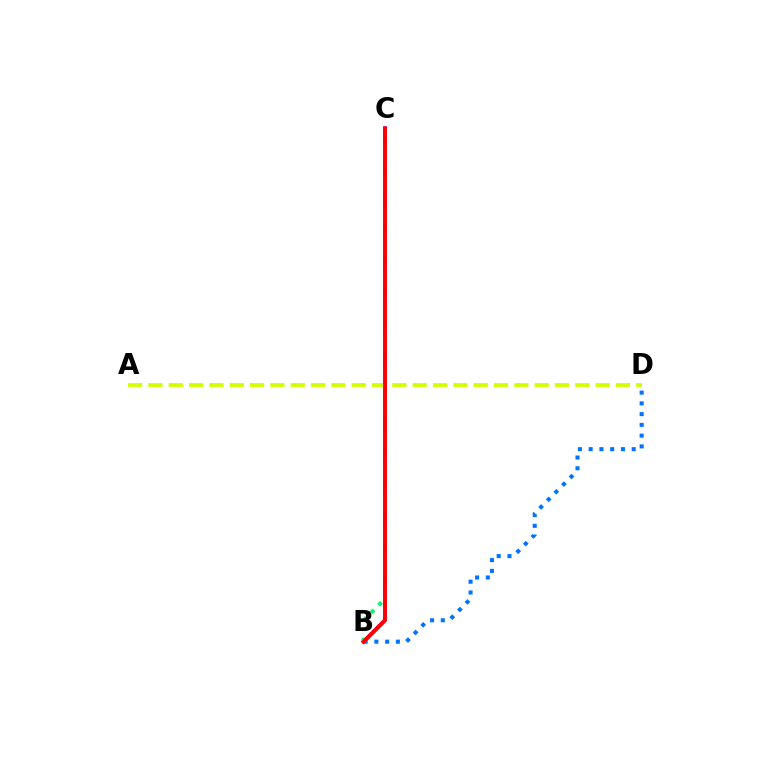{('B', 'C'): [{'color': '#b900ff', 'line_style': 'solid', 'thickness': 2.72}, {'color': '#00ff5c', 'line_style': 'dotted', 'thickness': 2.9}, {'color': '#ff0000', 'line_style': 'solid', 'thickness': 2.79}], ('A', 'D'): [{'color': '#d1ff00', 'line_style': 'dashed', 'thickness': 2.76}], ('B', 'D'): [{'color': '#0074ff', 'line_style': 'dotted', 'thickness': 2.92}]}